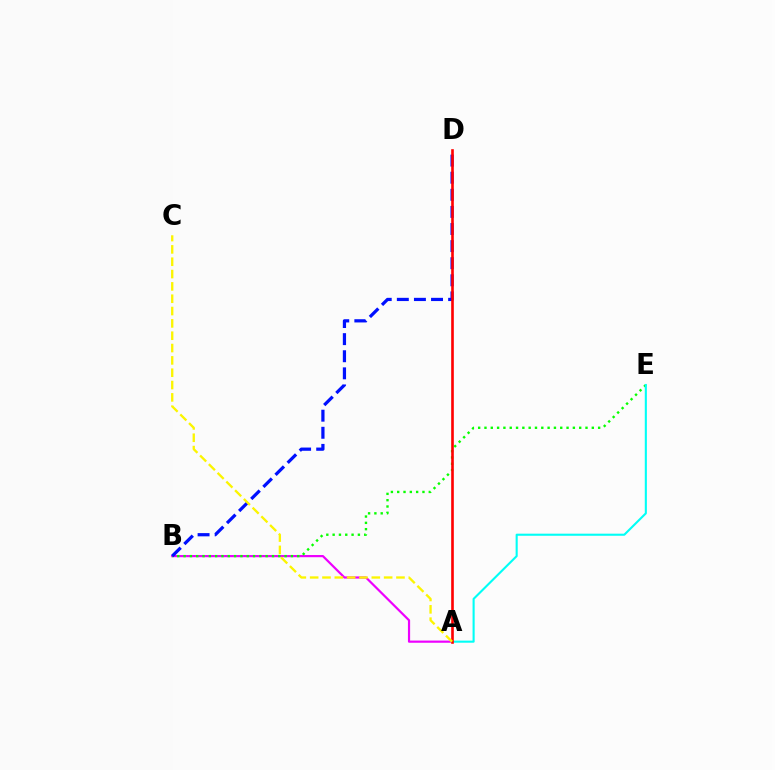{('A', 'B'): [{'color': '#ee00ff', 'line_style': 'solid', 'thickness': 1.58}], ('B', 'E'): [{'color': '#08ff00', 'line_style': 'dotted', 'thickness': 1.72}], ('A', 'E'): [{'color': '#00fff6', 'line_style': 'solid', 'thickness': 1.51}], ('B', 'D'): [{'color': '#0010ff', 'line_style': 'dashed', 'thickness': 2.32}], ('A', 'D'): [{'color': '#ff0000', 'line_style': 'solid', 'thickness': 1.89}], ('A', 'C'): [{'color': '#fcf500', 'line_style': 'dashed', 'thickness': 1.68}]}